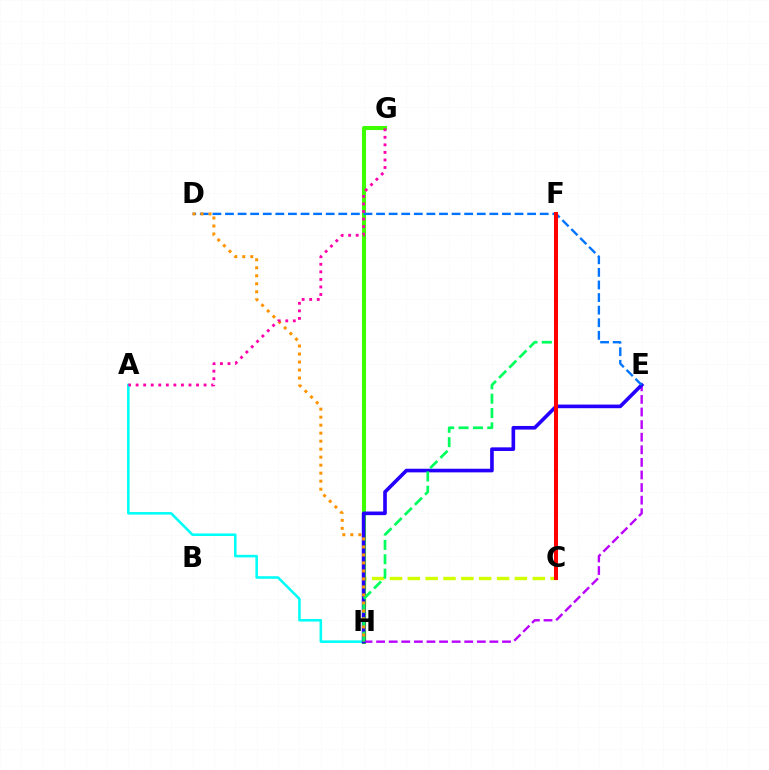{('C', 'H'): [{'color': '#d1ff00', 'line_style': 'dashed', 'thickness': 2.42}], ('G', 'H'): [{'color': '#3dff00', 'line_style': 'solid', 'thickness': 2.93}], ('E', 'H'): [{'color': '#b900ff', 'line_style': 'dashed', 'thickness': 1.71}, {'color': '#2500ff', 'line_style': 'solid', 'thickness': 2.61}], ('A', 'H'): [{'color': '#00fff6', 'line_style': 'solid', 'thickness': 1.84}], ('F', 'H'): [{'color': '#00ff5c', 'line_style': 'dashed', 'thickness': 1.95}], ('D', 'E'): [{'color': '#0074ff', 'line_style': 'dashed', 'thickness': 1.71}], ('D', 'H'): [{'color': '#ff9400', 'line_style': 'dotted', 'thickness': 2.17}], ('C', 'F'): [{'color': '#ff0000', 'line_style': 'solid', 'thickness': 2.9}], ('A', 'G'): [{'color': '#ff00ac', 'line_style': 'dotted', 'thickness': 2.05}]}